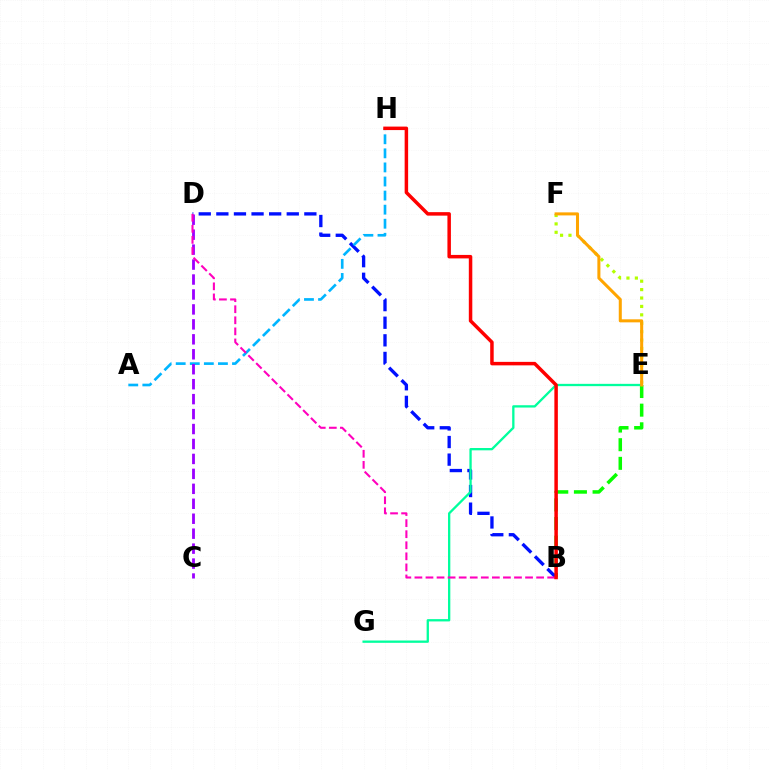{('B', 'E'): [{'color': '#08ff00', 'line_style': 'dashed', 'thickness': 2.53}], ('B', 'D'): [{'color': '#0010ff', 'line_style': 'dashed', 'thickness': 2.39}, {'color': '#ff00bd', 'line_style': 'dashed', 'thickness': 1.5}], ('E', 'F'): [{'color': '#b3ff00', 'line_style': 'dotted', 'thickness': 2.29}, {'color': '#ffa500', 'line_style': 'solid', 'thickness': 2.19}], ('A', 'H'): [{'color': '#00b5ff', 'line_style': 'dashed', 'thickness': 1.91}], ('E', 'G'): [{'color': '#00ff9d', 'line_style': 'solid', 'thickness': 1.66}], ('C', 'D'): [{'color': '#9b00ff', 'line_style': 'dashed', 'thickness': 2.03}], ('B', 'H'): [{'color': '#ff0000', 'line_style': 'solid', 'thickness': 2.51}]}